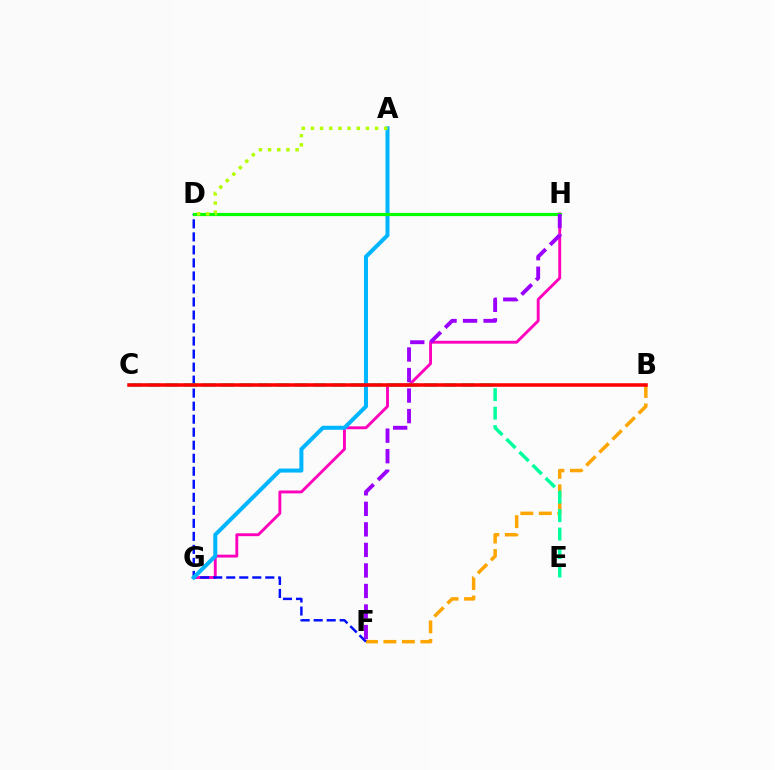{('G', 'H'): [{'color': '#ff00bd', 'line_style': 'solid', 'thickness': 2.08}], ('B', 'F'): [{'color': '#ffa500', 'line_style': 'dashed', 'thickness': 2.51}], ('D', 'F'): [{'color': '#0010ff', 'line_style': 'dashed', 'thickness': 1.77}], ('C', 'E'): [{'color': '#00ff9d', 'line_style': 'dashed', 'thickness': 2.51}], ('A', 'G'): [{'color': '#00b5ff', 'line_style': 'solid', 'thickness': 2.9}], ('D', 'H'): [{'color': '#08ff00', 'line_style': 'solid', 'thickness': 2.29}], ('A', 'D'): [{'color': '#b3ff00', 'line_style': 'dotted', 'thickness': 2.49}], ('B', 'C'): [{'color': '#ff0000', 'line_style': 'solid', 'thickness': 2.55}], ('F', 'H'): [{'color': '#9b00ff', 'line_style': 'dashed', 'thickness': 2.79}]}